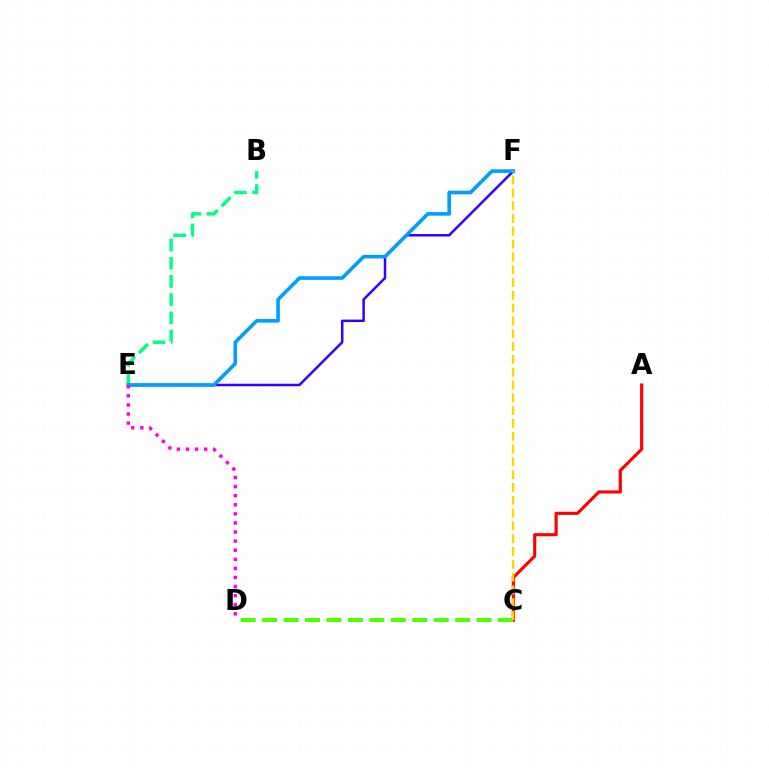{('A', 'C'): [{'color': '#ff0000', 'line_style': 'solid', 'thickness': 2.26}], ('C', 'D'): [{'color': '#4fff00', 'line_style': 'dashed', 'thickness': 2.91}], ('E', 'F'): [{'color': '#3700ff', 'line_style': 'solid', 'thickness': 1.8}, {'color': '#009eff', 'line_style': 'solid', 'thickness': 2.61}], ('B', 'E'): [{'color': '#00ff86', 'line_style': 'dashed', 'thickness': 2.47}], ('C', 'F'): [{'color': '#ffd500', 'line_style': 'dashed', 'thickness': 1.74}], ('D', 'E'): [{'color': '#ff00ed', 'line_style': 'dotted', 'thickness': 2.47}]}